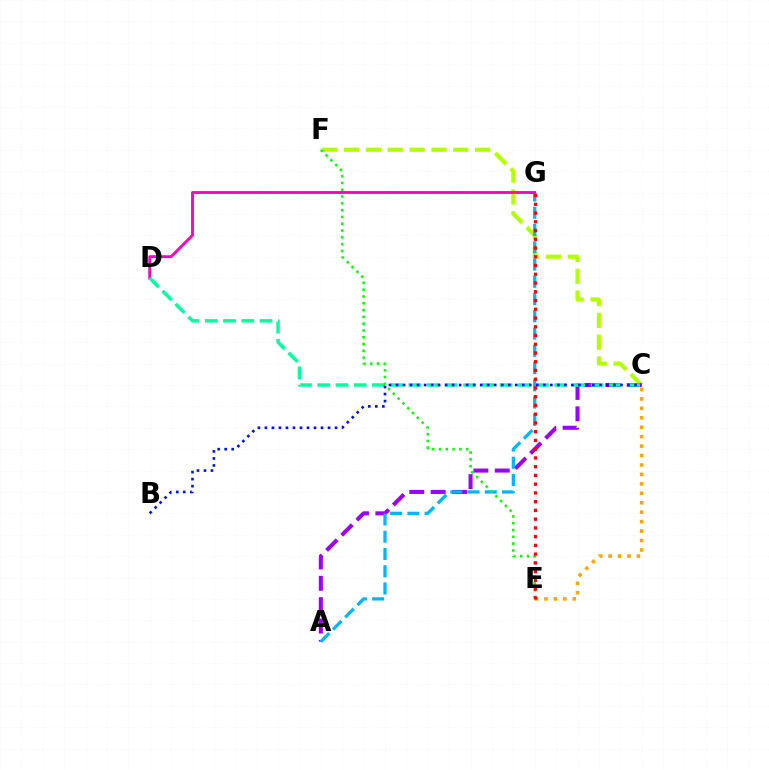{('C', 'E'): [{'color': '#ffa500', 'line_style': 'dotted', 'thickness': 2.56}], ('C', 'F'): [{'color': '#b3ff00', 'line_style': 'dashed', 'thickness': 2.96}], ('A', 'C'): [{'color': '#9b00ff', 'line_style': 'dashed', 'thickness': 2.9}], ('A', 'G'): [{'color': '#00b5ff', 'line_style': 'dashed', 'thickness': 2.34}], ('D', 'G'): [{'color': '#ff00bd', 'line_style': 'solid', 'thickness': 2.06}], ('C', 'D'): [{'color': '#00ff9d', 'line_style': 'dashed', 'thickness': 2.48}], ('E', 'F'): [{'color': '#08ff00', 'line_style': 'dotted', 'thickness': 1.85}], ('B', 'C'): [{'color': '#0010ff', 'line_style': 'dotted', 'thickness': 1.91}], ('E', 'G'): [{'color': '#ff0000', 'line_style': 'dotted', 'thickness': 2.38}]}